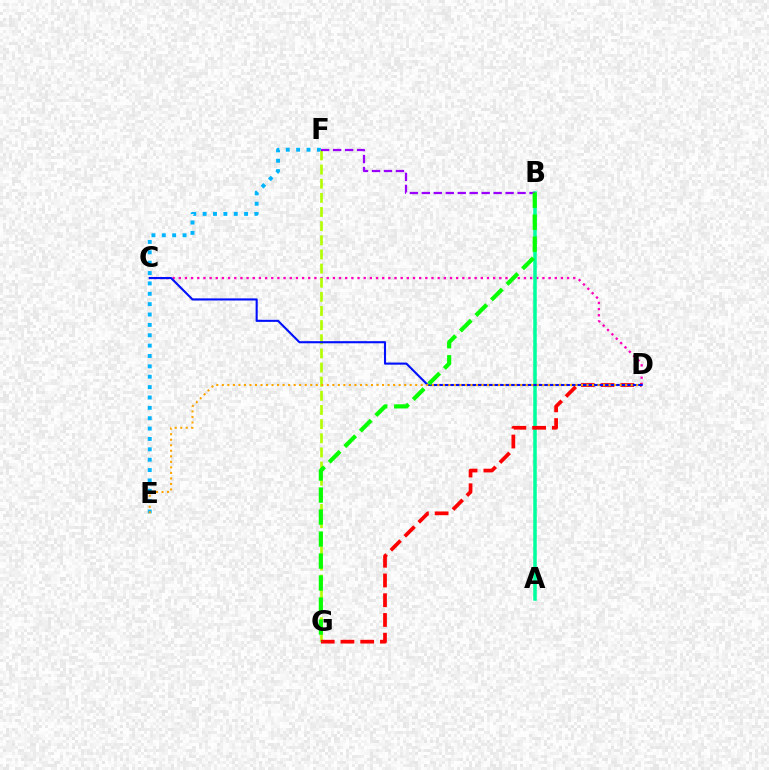{('C', 'D'): [{'color': '#ff00bd', 'line_style': 'dotted', 'thickness': 1.67}, {'color': '#0010ff', 'line_style': 'solid', 'thickness': 1.52}], ('E', 'F'): [{'color': '#00b5ff', 'line_style': 'dotted', 'thickness': 2.82}], ('F', 'G'): [{'color': '#b3ff00', 'line_style': 'dashed', 'thickness': 1.92}], ('A', 'B'): [{'color': '#00ff9d', 'line_style': 'solid', 'thickness': 2.53}], ('D', 'G'): [{'color': '#ff0000', 'line_style': 'dashed', 'thickness': 2.68}], ('B', 'F'): [{'color': '#9b00ff', 'line_style': 'dashed', 'thickness': 1.63}], ('B', 'G'): [{'color': '#08ff00', 'line_style': 'dashed', 'thickness': 2.99}], ('D', 'E'): [{'color': '#ffa500', 'line_style': 'dotted', 'thickness': 1.5}]}